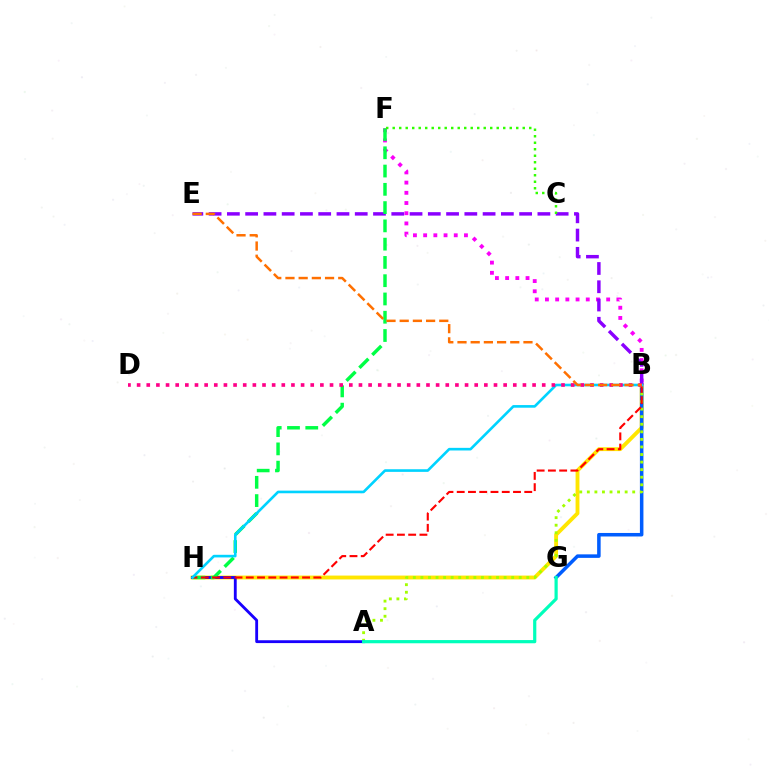{('B', 'H'): [{'color': '#ffe600', 'line_style': 'solid', 'thickness': 2.78}, {'color': '#ff0000', 'line_style': 'dashed', 'thickness': 1.53}, {'color': '#00d3ff', 'line_style': 'solid', 'thickness': 1.89}], ('B', 'F'): [{'color': '#fa00f9', 'line_style': 'dotted', 'thickness': 2.77}], ('B', 'G'): [{'color': '#005dff', 'line_style': 'solid', 'thickness': 2.54}], ('B', 'E'): [{'color': '#8a00ff', 'line_style': 'dashed', 'thickness': 2.48}, {'color': '#ff7000', 'line_style': 'dashed', 'thickness': 1.79}], ('A', 'B'): [{'color': '#a2ff00', 'line_style': 'dotted', 'thickness': 2.06}], ('A', 'H'): [{'color': '#1900ff', 'line_style': 'solid', 'thickness': 2.05}], ('F', 'H'): [{'color': '#00ff45', 'line_style': 'dashed', 'thickness': 2.48}], ('C', 'F'): [{'color': '#31ff00', 'line_style': 'dotted', 'thickness': 1.77}], ('A', 'G'): [{'color': '#00ffbb', 'line_style': 'solid', 'thickness': 2.3}], ('B', 'D'): [{'color': '#ff0088', 'line_style': 'dotted', 'thickness': 2.62}]}